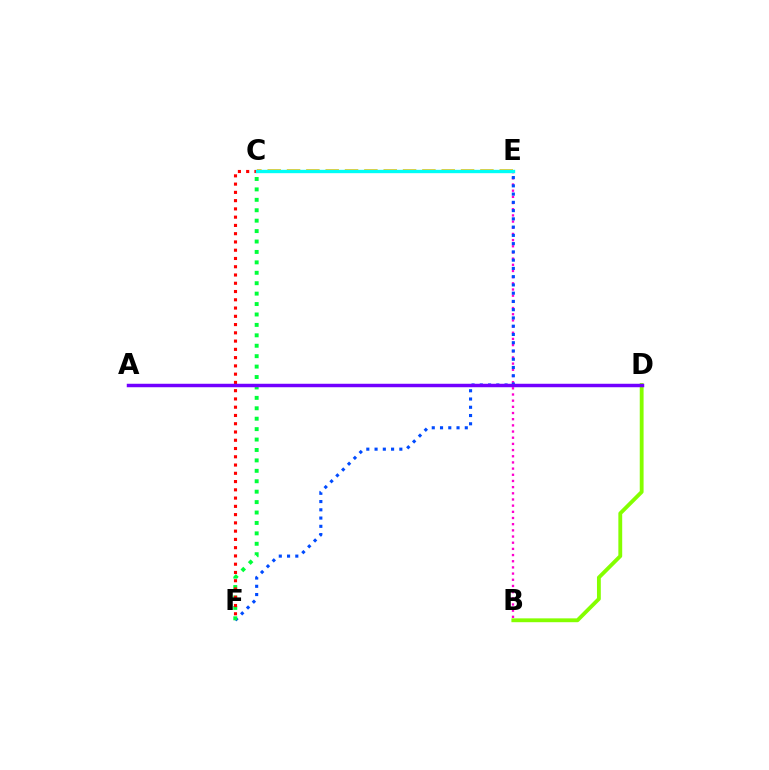{('B', 'E'): [{'color': '#ff00cf', 'line_style': 'dotted', 'thickness': 1.68}], ('E', 'F'): [{'color': '#004bff', 'line_style': 'dotted', 'thickness': 2.24}], ('C', 'E'): [{'color': '#ffbd00', 'line_style': 'dashed', 'thickness': 2.63}, {'color': '#00fff6', 'line_style': 'solid', 'thickness': 2.41}], ('B', 'D'): [{'color': '#84ff00', 'line_style': 'solid', 'thickness': 2.76}], ('C', 'F'): [{'color': '#00ff39', 'line_style': 'dotted', 'thickness': 2.83}, {'color': '#ff0000', 'line_style': 'dotted', 'thickness': 2.24}], ('A', 'D'): [{'color': '#7200ff', 'line_style': 'solid', 'thickness': 2.49}]}